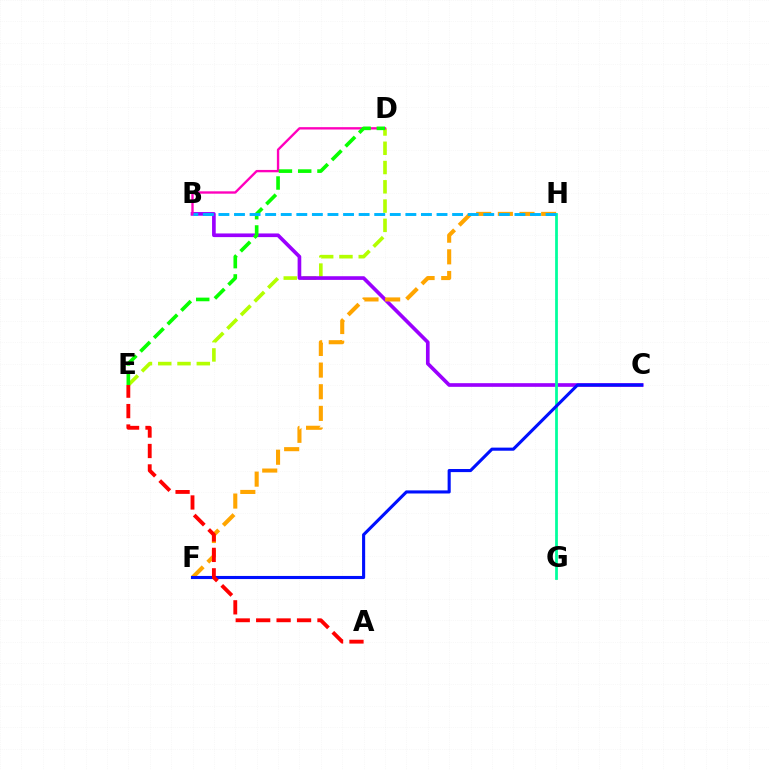{('D', 'E'): [{'color': '#b3ff00', 'line_style': 'dashed', 'thickness': 2.62}, {'color': '#08ff00', 'line_style': 'dashed', 'thickness': 2.62}], ('B', 'C'): [{'color': '#9b00ff', 'line_style': 'solid', 'thickness': 2.64}], ('F', 'H'): [{'color': '#ffa500', 'line_style': 'dashed', 'thickness': 2.94}], ('B', 'D'): [{'color': '#ff00bd', 'line_style': 'solid', 'thickness': 1.7}], ('G', 'H'): [{'color': '#00ff9d', 'line_style': 'solid', 'thickness': 1.99}], ('C', 'F'): [{'color': '#0010ff', 'line_style': 'solid', 'thickness': 2.23}], ('A', 'E'): [{'color': '#ff0000', 'line_style': 'dashed', 'thickness': 2.78}], ('B', 'H'): [{'color': '#00b5ff', 'line_style': 'dashed', 'thickness': 2.12}]}